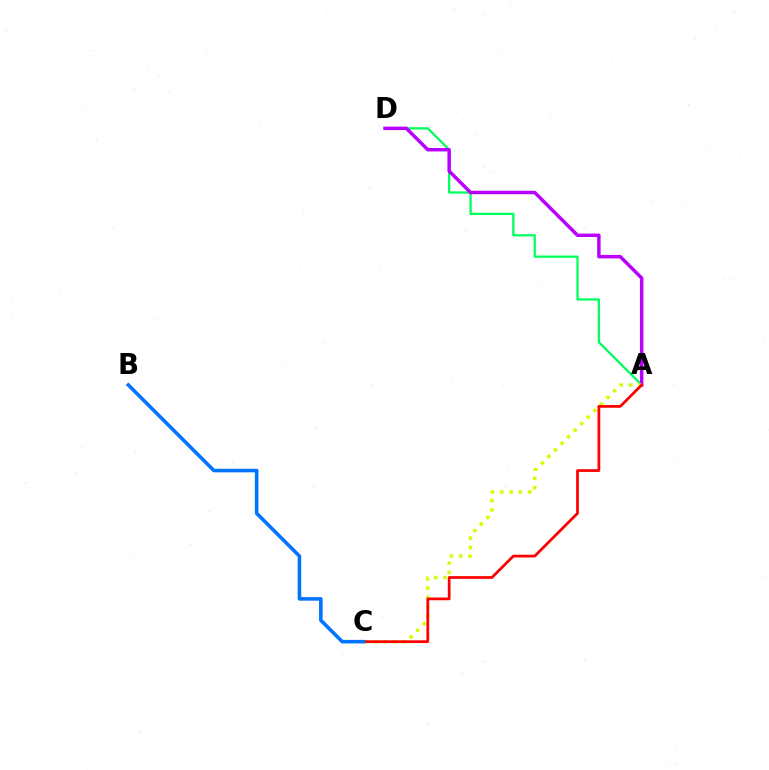{('A', 'D'): [{'color': '#00ff5c', 'line_style': 'solid', 'thickness': 1.65}, {'color': '#b900ff', 'line_style': 'solid', 'thickness': 2.49}], ('A', 'C'): [{'color': '#d1ff00', 'line_style': 'dotted', 'thickness': 2.52}, {'color': '#ff0000', 'line_style': 'solid', 'thickness': 1.97}], ('B', 'C'): [{'color': '#0074ff', 'line_style': 'solid', 'thickness': 2.57}]}